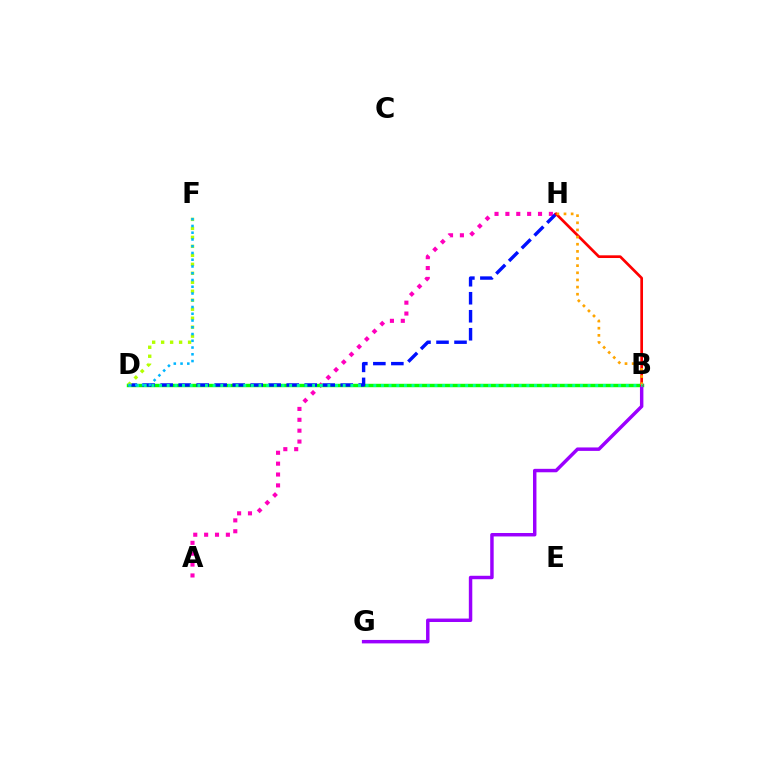{('A', 'H'): [{'color': '#ff00bd', 'line_style': 'dotted', 'thickness': 2.95}], ('B', 'D'): [{'color': '#08ff00', 'line_style': 'solid', 'thickness': 2.46}, {'color': '#00ff9d', 'line_style': 'dotted', 'thickness': 2.08}], ('B', 'G'): [{'color': '#9b00ff', 'line_style': 'solid', 'thickness': 2.49}], ('D', 'H'): [{'color': '#0010ff', 'line_style': 'dashed', 'thickness': 2.45}], ('B', 'H'): [{'color': '#ff0000', 'line_style': 'solid', 'thickness': 1.94}, {'color': '#ffa500', 'line_style': 'dotted', 'thickness': 1.94}], ('D', 'F'): [{'color': '#b3ff00', 'line_style': 'dotted', 'thickness': 2.44}, {'color': '#00b5ff', 'line_style': 'dotted', 'thickness': 1.84}]}